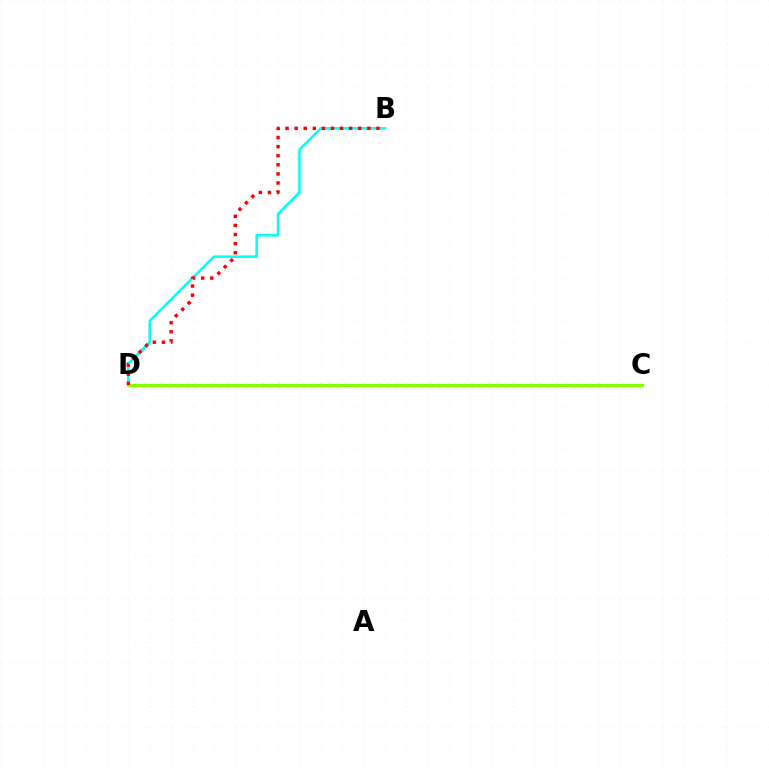{('B', 'D'): [{'color': '#00fff6', 'line_style': 'solid', 'thickness': 1.81}, {'color': '#ff0000', 'line_style': 'dotted', 'thickness': 2.47}], ('C', 'D'): [{'color': '#7200ff', 'line_style': 'dotted', 'thickness': 2.28}, {'color': '#84ff00', 'line_style': 'solid', 'thickness': 2.19}]}